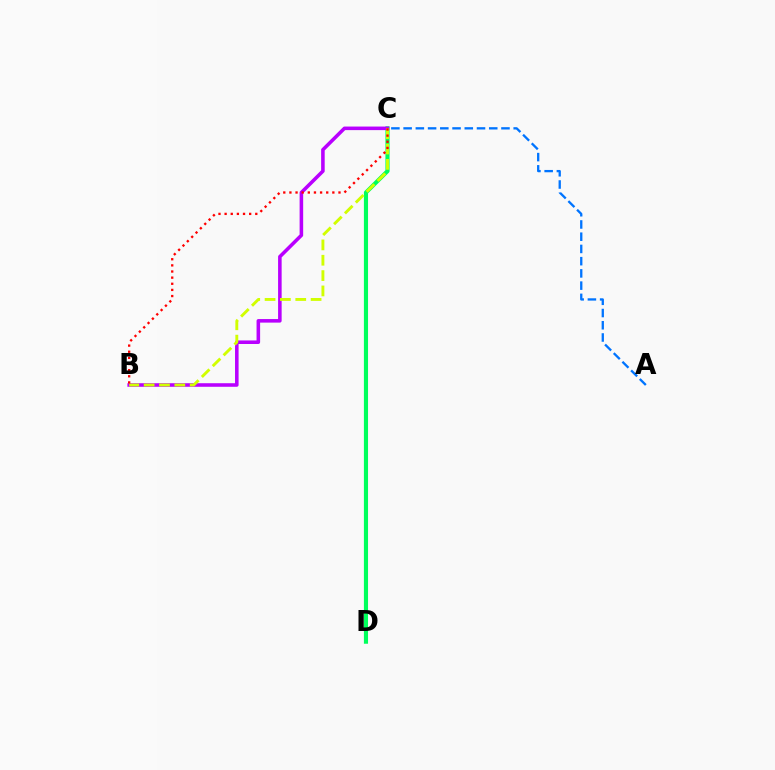{('C', 'D'): [{'color': '#00ff5c', 'line_style': 'solid', 'thickness': 2.98}], ('A', 'C'): [{'color': '#0074ff', 'line_style': 'dashed', 'thickness': 1.66}], ('B', 'C'): [{'color': '#b900ff', 'line_style': 'solid', 'thickness': 2.56}, {'color': '#d1ff00', 'line_style': 'dashed', 'thickness': 2.08}, {'color': '#ff0000', 'line_style': 'dotted', 'thickness': 1.67}]}